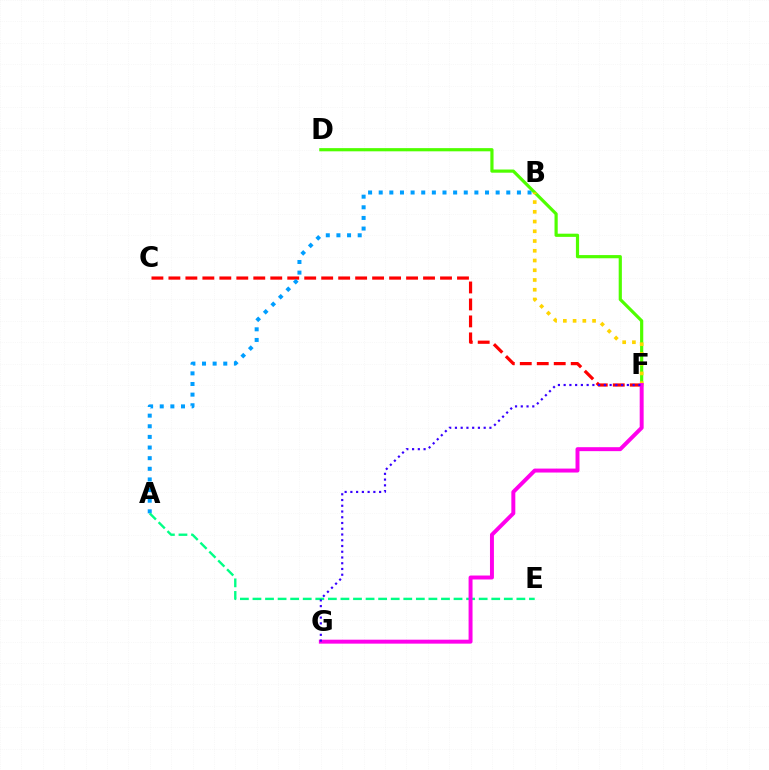{('C', 'F'): [{'color': '#ff0000', 'line_style': 'dashed', 'thickness': 2.31}], ('A', 'B'): [{'color': '#009eff', 'line_style': 'dotted', 'thickness': 2.89}], ('A', 'E'): [{'color': '#00ff86', 'line_style': 'dashed', 'thickness': 1.71}], ('D', 'F'): [{'color': '#4fff00', 'line_style': 'solid', 'thickness': 2.3}], ('B', 'F'): [{'color': '#ffd500', 'line_style': 'dotted', 'thickness': 2.65}], ('F', 'G'): [{'color': '#ff00ed', 'line_style': 'solid', 'thickness': 2.85}, {'color': '#3700ff', 'line_style': 'dotted', 'thickness': 1.56}]}